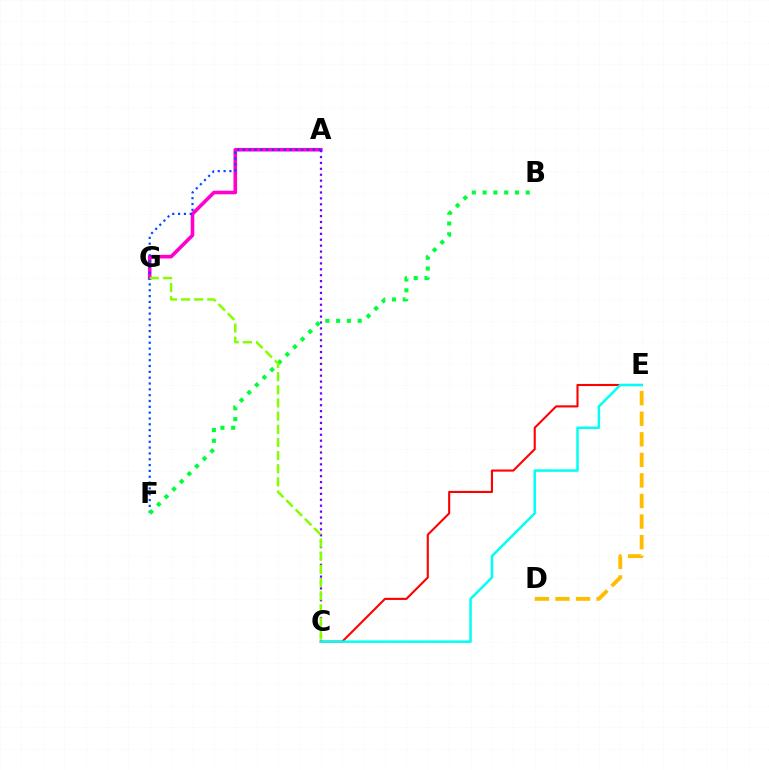{('D', 'E'): [{'color': '#ffbd00', 'line_style': 'dashed', 'thickness': 2.79}], ('A', 'G'): [{'color': '#ff00cf', 'line_style': 'solid', 'thickness': 2.6}], ('A', 'F'): [{'color': '#004bff', 'line_style': 'dotted', 'thickness': 1.58}], ('A', 'C'): [{'color': '#7200ff', 'line_style': 'dotted', 'thickness': 1.61}], ('C', 'E'): [{'color': '#ff0000', 'line_style': 'solid', 'thickness': 1.51}, {'color': '#00fff6', 'line_style': 'solid', 'thickness': 1.79}], ('B', 'F'): [{'color': '#00ff39', 'line_style': 'dotted', 'thickness': 2.93}], ('C', 'G'): [{'color': '#84ff00', 'line_style': 'dashed', 'thickness': 1.79}]}